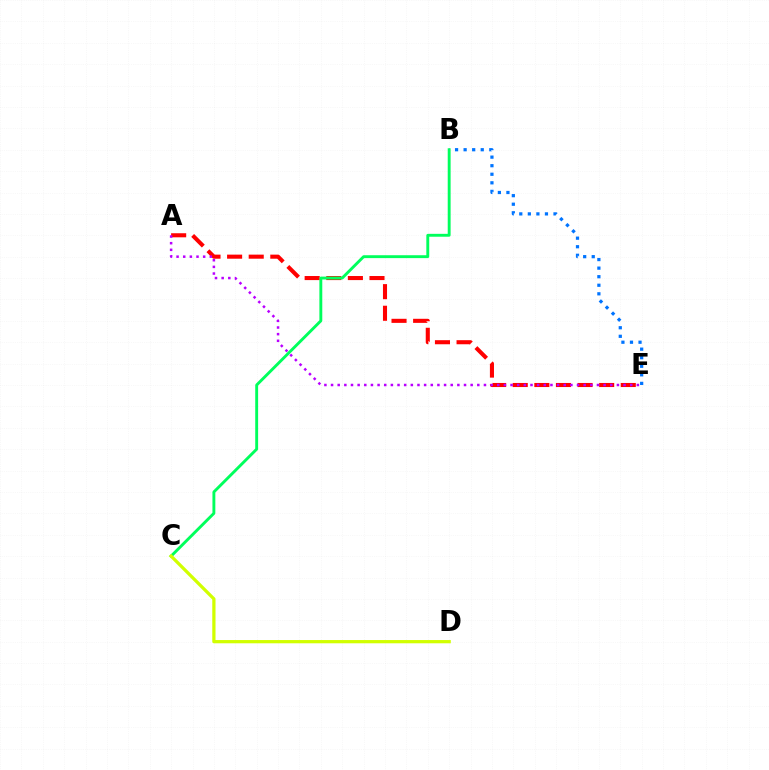{('A', 'E'): [{'color': '#ff0000', 'line_style': 'dashed', 'thickness': 2.94}, {'color': '#b900ff', 'line_style': 'dotted', 'thickness': 1.81}], ('B', 'E'): [{'color': '#0074ff', 'line_style': 'dotted', 'thickness': 2.33}], ('B', 'C'): [{'color': '#00ff5c', 'line_style': 'solid', 'thickness': 2.08}], ('C', 'D'): [{'color': '#d1ff00', 'line_style': 'solid', 'thickness': 2.34}]}